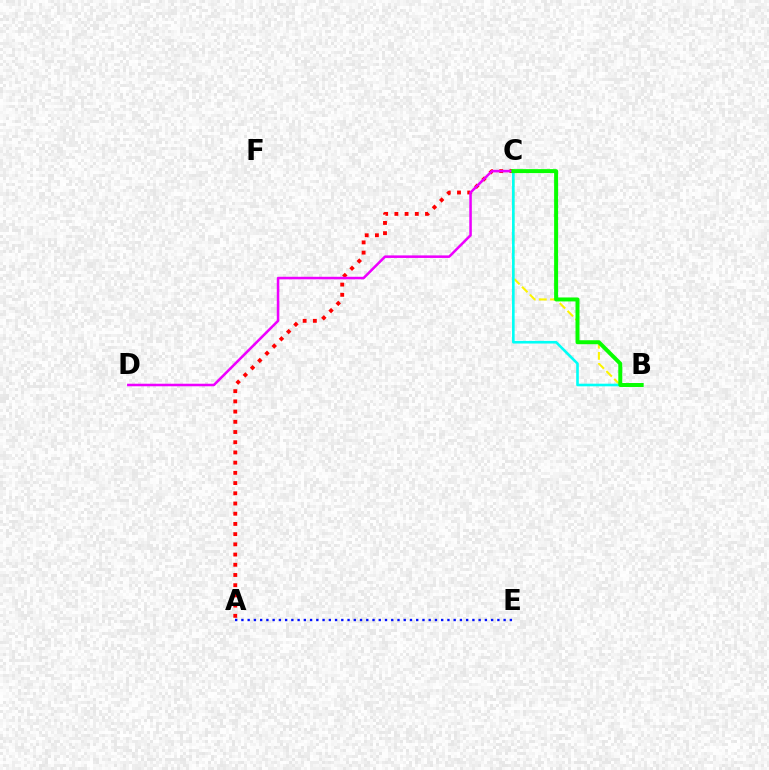{('B', 'C'): [{'color': '#fcf500', 'line_style': 'dashed', 'thickness': 1.51}, {'color': '#00fff6', 'line_style': 'solid', 'thickness': 1.88}, {'color': '#08ff00', 'line_style': 'solid', 'thickness': 2.86}], ('A', 'C'): [{'color': '#ff0000', 'line_style': 'dotted', 'thickness': 2.77}], ('A', 'E'): [{'color': '#0010ff', 'line_style': 'dotted', 'thickness': 1.7}], ('C', 'D'): [{'color': '#ee00ff', 'line_style': 'solid', 'thickness': 1.83}]}